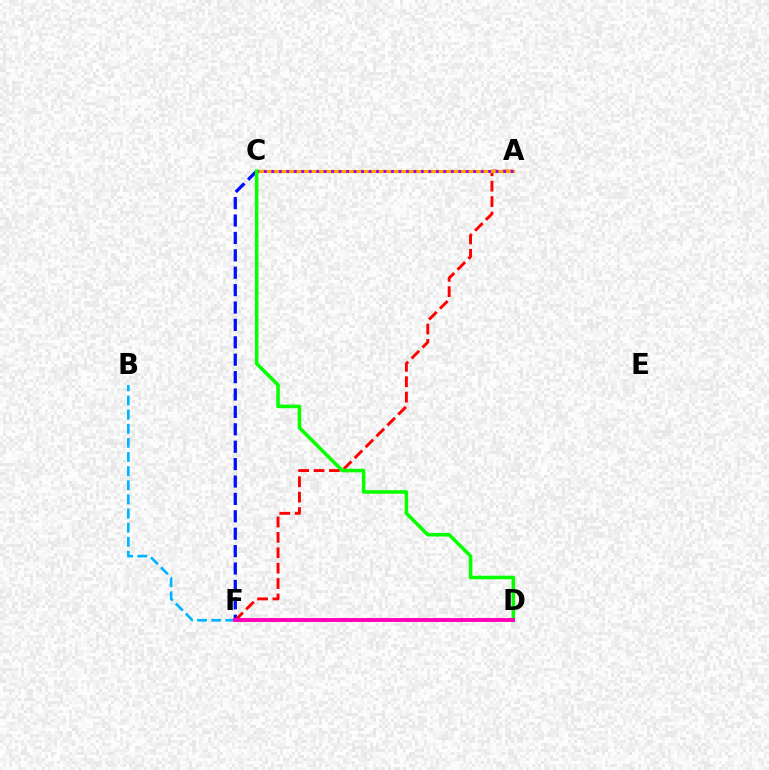{('B', 'F'): [{'color': '#00b5ff', 'line_style': 'dashed', 'thickness': 1.92}], ('C', 'F'): [{'color': '#0010ff', 'line_style': 'dashed', 'thickness': 2.36}], ('A', 'F'): [{'color': '#ff0000', 'line_style': 'dashed', 'thickness': 2.09}], ('A', 'C'): [{'color': '#ffa500', 'line_style': 'solid', 'thickness': 2.35}, {'color': '#9b00ff', 'line_style': 'dotted', 'thickness': 2.03}], ('D', 'F'): [{'color': '#00ff9d', 'line_style': 'solid', 'thickness': 1.92}, {'color': '#b3ff00', 'line_style': 'dashed', 'thickness': 2.81}, {'color': '#ff00bd', 'line_style': 'solid', 'thickness': 2.79}], ('C', 'D'): [{'color': '#08ff00', 'line_style': 'solid', 'thickness': 2.56}]}